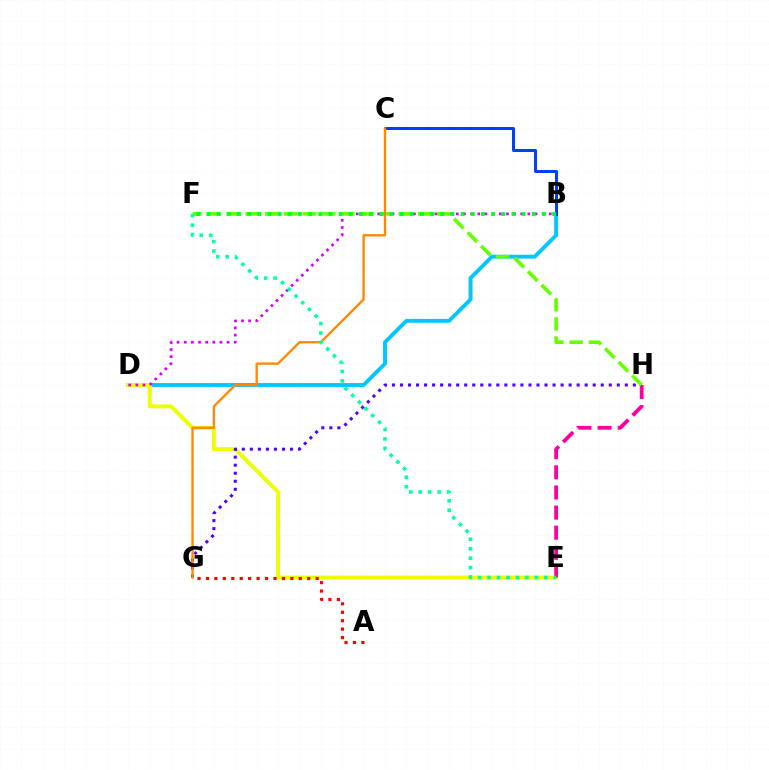{('B', 'D'): [{'color': '#00c7ff', 'line_style': 'solid', 'thickness': 2.78}, {'color': '#d600ff', 'line_style': 'dotted', 'thickness': 1.94}], ('D', 'E'): [{'color': '#eeff00', 'line_style': 'solid', 'thickness': 2.83}], ('E', 'H'): [{'color': '#ff00a0', 'line_style': 'dashed', 'thickness': 2.73}], ('G', 'H'): [{'color': '#4f00ff', 'line_style': 'dotted', 'thickness': 2.18}], ('B', 'C'): [{'color': '#003fff', 'line_style': 'solid', 'thickness': 2.17}], ('F', 'H'): [{'color': '#66ff00', 'line_style': 'dashed', 'thickness': 2.6}], ('A', 'G'): [{'color': '#ff0000', 'line_style': 'dotted', 'thickness': 2.29}], ('C', 'G'): [{'color': '#ff8800', 'line_style': 'solid', 'thickness': 1.68}], ('E', 'F'): [{'color': '#00ffaf', 'line_style': 'dotted', 'thickness': 2.57}], ('B', 'F'): [{'color': '#00ff27', 'line_style': 'dotted', 'thickness': 2.76}]}